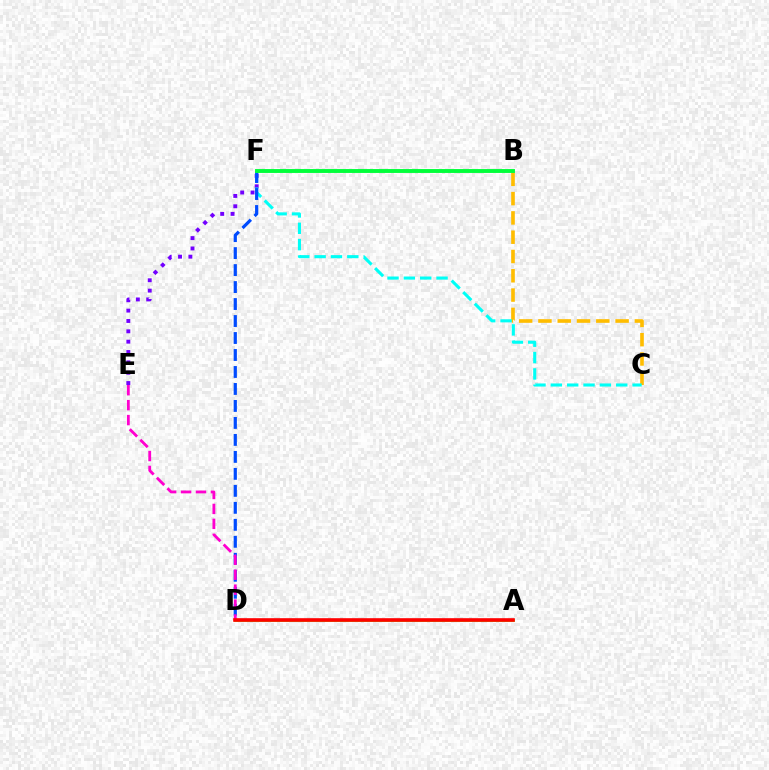{('B', 'C'): [{'color': '#ffbd00', 'line_style': 'dashed', 'thickness': 2.62}], ('E', 'F'): [{'color': '#7200ff', 'line_style': 'dotted', 'thickness': 2.81}], ('C', 'F'): [{'color': '#00fff6', 'line_style': 'dashed', 'thickness': 2.22}], ('D', 'F'): [{'color': '#004bff', 'line_style': 'dashed', 'thickness': 2.31}], ('A', 'D'): [{'color': '#84ff00', 'line_style': 'solid', 'thickness': 1.98}, {'color': '#ff0000', 'line_style': 'solid', 'thickness': 2.61}], ('D', 'E'): [{'color': '#ff00cf', 'line_style': 'dashed', 'thickness': 2.03}], ('B', 'F'): [{'color': '#00ff39', 'line_style': 'solid', 'thickness': 2.8}]}